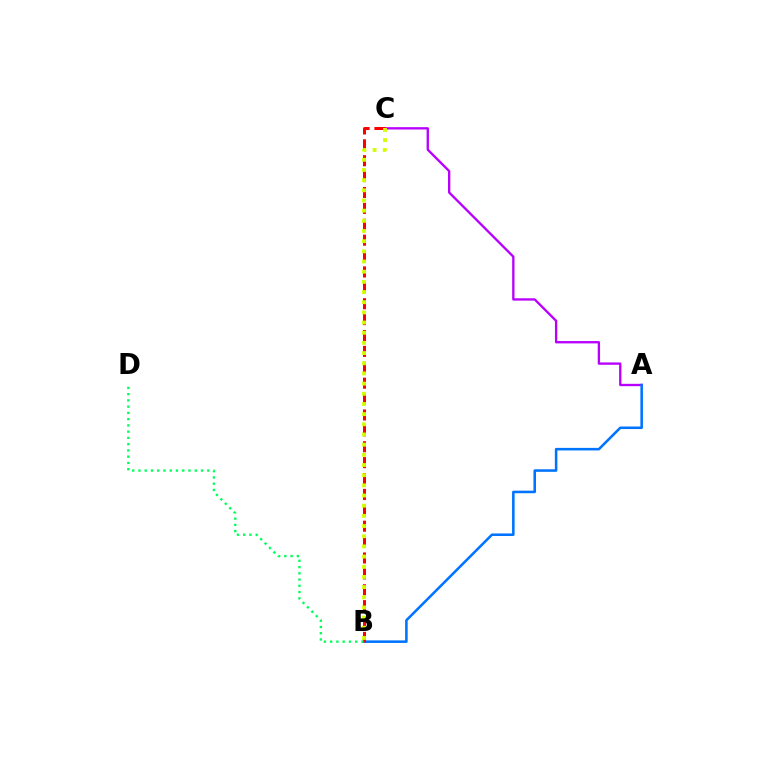{('A', 'C'): [{'color': '#b900ff', 'line_style': 'solid', 'thickness': 1.69}], ('A', 'B'): [{'color': '#0074ff', 'line_style': 'solid', 'thickness': 1.84}], ('B', 'C'): [{'color': '#ff0000', 'line_style': 'dashed', 'thickness': 2.16}, {'color': '#d1ff00', 'line_style': 'dotted', 'thickness': 2.76}], ('B', 'D'): [{'color': '#00ff5c', 'line_style': 'dotted', 'thickness': 1.7}]}